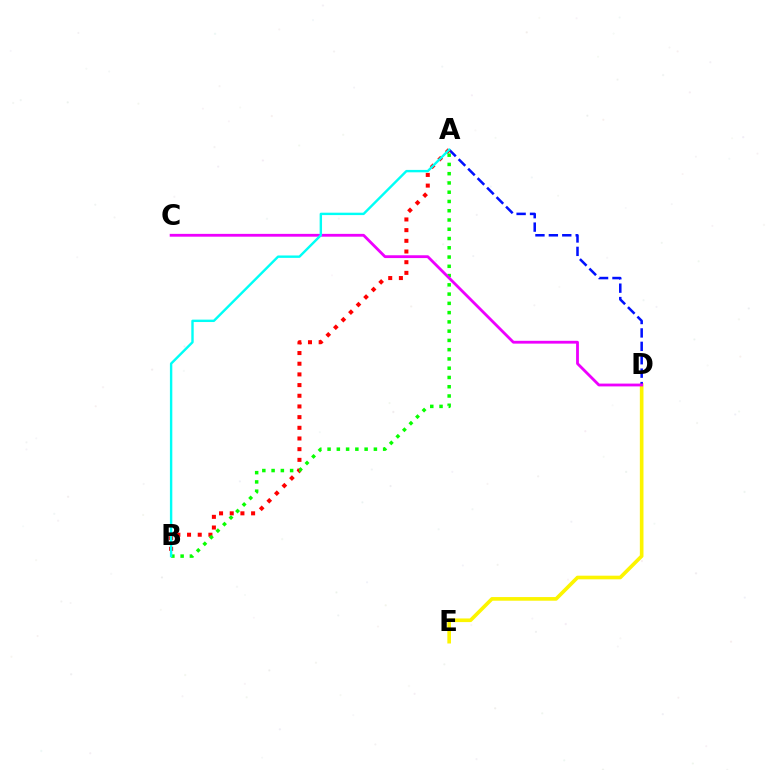{('D', 'E'): [{'color': '#fcf500', 'line_style': 'solid', 'thickness': 2.62}], ('A', 'D'): [{'color': '#0010ff', 'line_style': 'dashed', 'thickness': 1.82}], ('A', 'B'): [{'color': '#ff0000', 'line_style': 'dotted', 'thickness': 2.9}, {'color': '#08ff00', 'line_style': 'dotted', 'thickness': 2.52}, {'color': '#00fff6', 'line_style': 'solid', 'thickness': 1.73}], ('C', 'D'): [{'color': '#ee00ff', 'line_style': 'solid', 'thickness': 2.02}]}